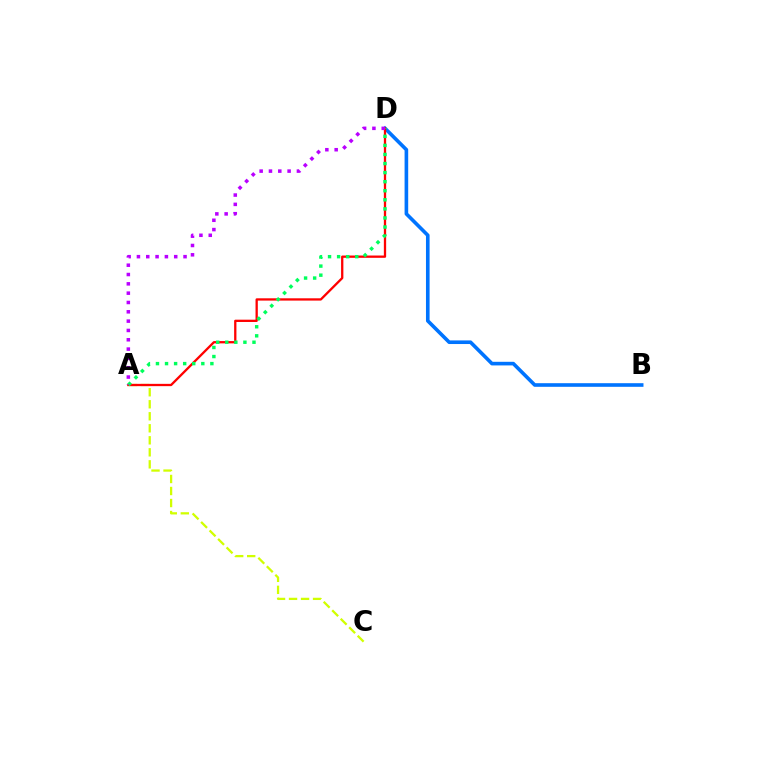{('A', 'C'): [{'color': '#d1ff00', 'line_style': 'dashed', 'thickness': 1.63}], ('B', 'D'): [{'color': '#0074ff', 'line_style': 'solid', 'thickness': 2.61}], ('A', 'D'): [{'color': '#ff0000', 'line_style': 'solid', 'thickness': 1.65}, {'color': '#00ff5c', 'line_style': 'dotted', 'thickness': 2.46}, {'color': '#b900ff', 'line_style': 'dotted', 'thickness': 2.53}]}